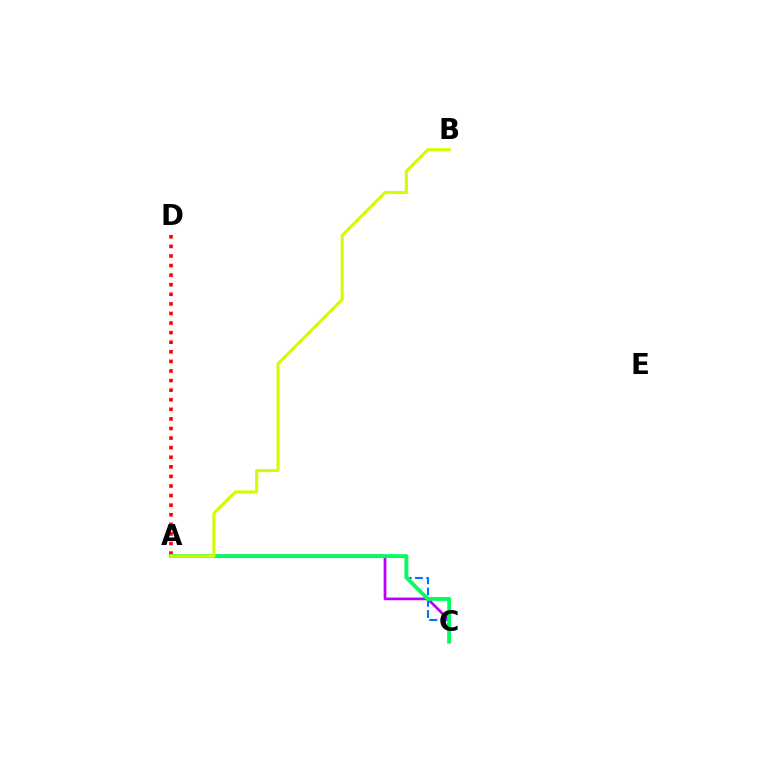{('A', 'C'): [{'color': '#b900ff', 'line_style': 'solid', 'thickness': 1.96}, {'color': '#0074ff', 'line_style': 'dashed', 'thickness': 1.53}, {'color': '#00ff5c', 'line_style': 'solid', 'thickness': 2.77}], ('A', 'D'): [{'color': '#ff0000', 'line_style': 'dotted', 'thickness': 2.6}], ('A', 'B'): [{'color': '#d1ff00', 'line_style': 'solid', 'thickness': 2.24}]}